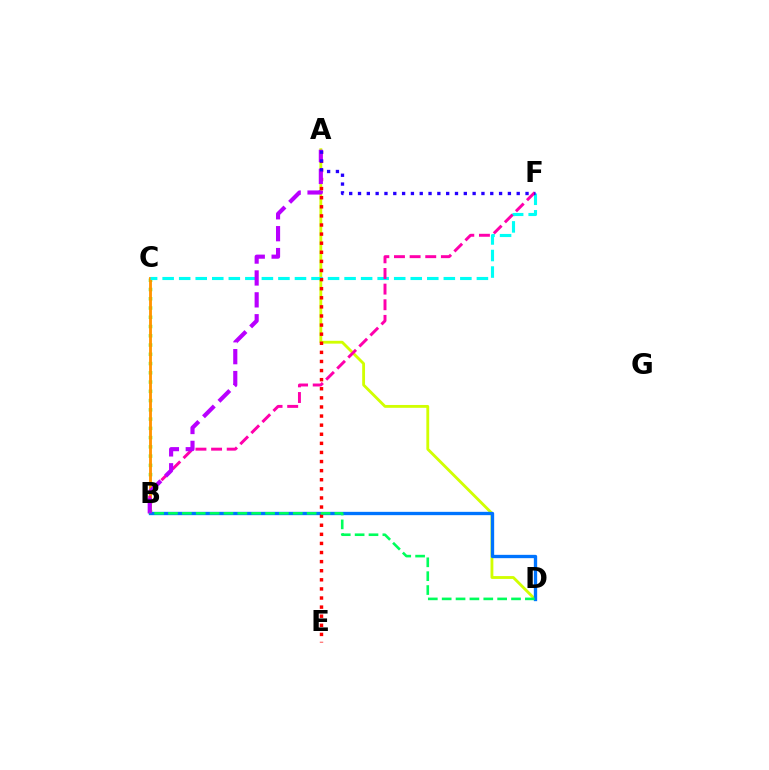{('B', 'C'): [{'color': '#3dff00', 'line_style': 'dotted', 'thickness': 2.51}, {'color': '#ff9400', 'line_style': 'solid', 'thickness': 2.06}], ('A', 'D'): [{'color': '#d1ff00', 'line_style': 'solid', 'thickness': 2.04}], ('C', 'F'): [{'color': '#00fff6', 'line_style': 'dashed', 'thickness': 2.25}], ('B', 'F'): [{'color': '#ff00ac', 'line_style': 'dashed', 'thickness': 2.12}], ('B', 'D'): [{'color': '#0074ff', 'line_style': 'solid', 'thickness': 2.39}, {'color': '#00ff5c', 'line_style': 'dashed', 'thickness': 1.88}], ('A', 'E'): [{'color': '#ff0000', 'line_style': 'dotted', 'thickness': 2.47}], ('A', 'B'): [{'color': '#b900ff', 'line_style': 'dashed', 'thickness': 2.97}], ('A', 'F'): [{'color': '#2500ff', 'line_style': 'dotted', 'thickness': 2.4}]}